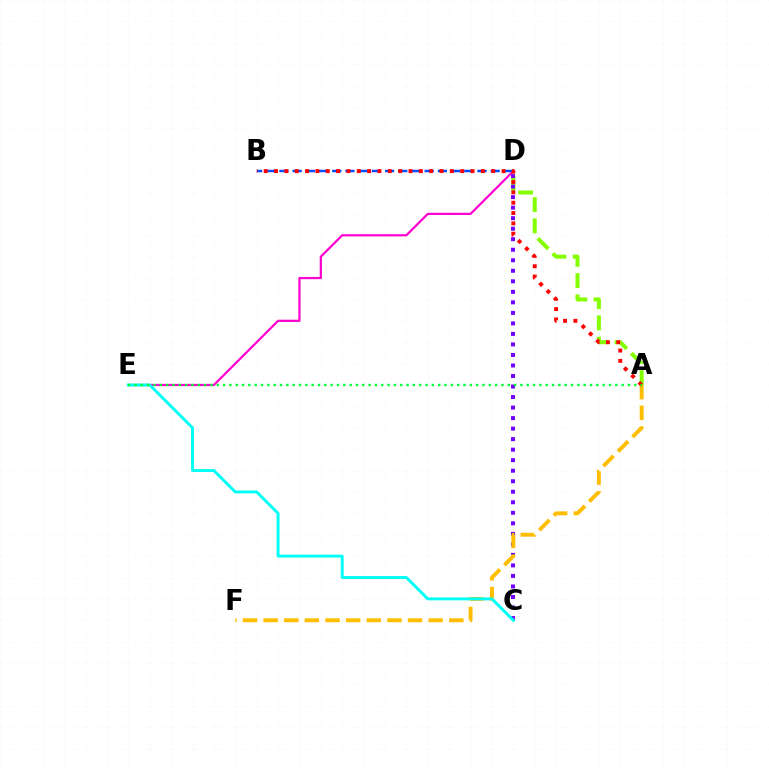{('D', 'E'): [{'color': '#ff00cf', 'line_style': 'solid', 'thickness': 1.6}], ('A', 'D'): [{'color': '#84ff00', 'line_style': 'dashed', 'thickness': 2.89}], ('C', 'D'): [{'color': '#7200ff', 'line_style': 'dotted', 'thickness': 2.86}], ('B', 'D'): [{'color': '#004bff', 'line_style': 'dashed', 'thickness': 1.79}], ('A', 'F'): [{'color': '#ffbd00', 'line_style': 'dashed', 'thickness': 2.8}], ('C', 'E'): [{'color': '#00fff6', 'line_style': 'solid', 'thickness': 2.1}], ('A', 'B'): [{'color': '#ff0000', 'line_style': 'dotted', 'thickness': 2.81}], ('A', 'E'): [{'color': '#00ff39', 'line_style': 'dotted', 'thickness': 1.72}]}